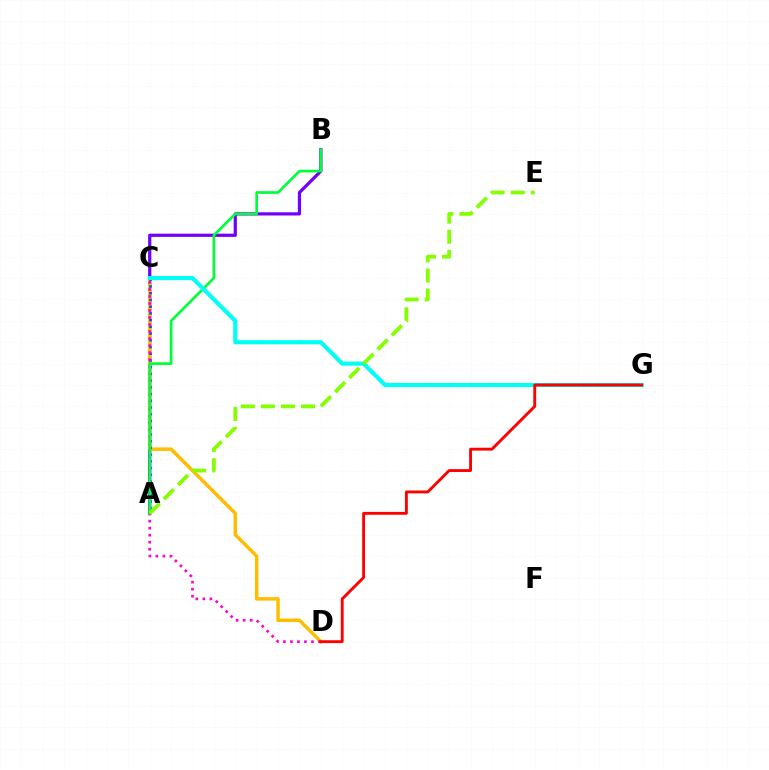{('A', 'B'): [{'color': '#7200ff', 'line_style': 'solid', 'thickness': 2.32}, {'color': '#00ff39', 'line_style': 'solid', 'thickness': 1.92}], ('C', 'D'): [{'color': '#ffbd00', 'line_style': 'solid', 'thickness': 2.49}, {'color': '#ff00cf', 'line_style': 'dotted', 'thickness': 1.91}], ('A', 'C'): [{'color': '#004bff', 'line_style': 'dotted', 'thickness': 1.83}], ('C', 'G'): [{'color': '#00fff6', 'line_style': 'solid', 'thickness': 2.99}], ('A', 'E'): [{'color': '#84ff00', 'line_style': 'dashed', 'thickness': 2.72}], ('D', 'G'): [{'color': '#ff0000', 'line_style': 'solid', 'thickness': 2.07}]}